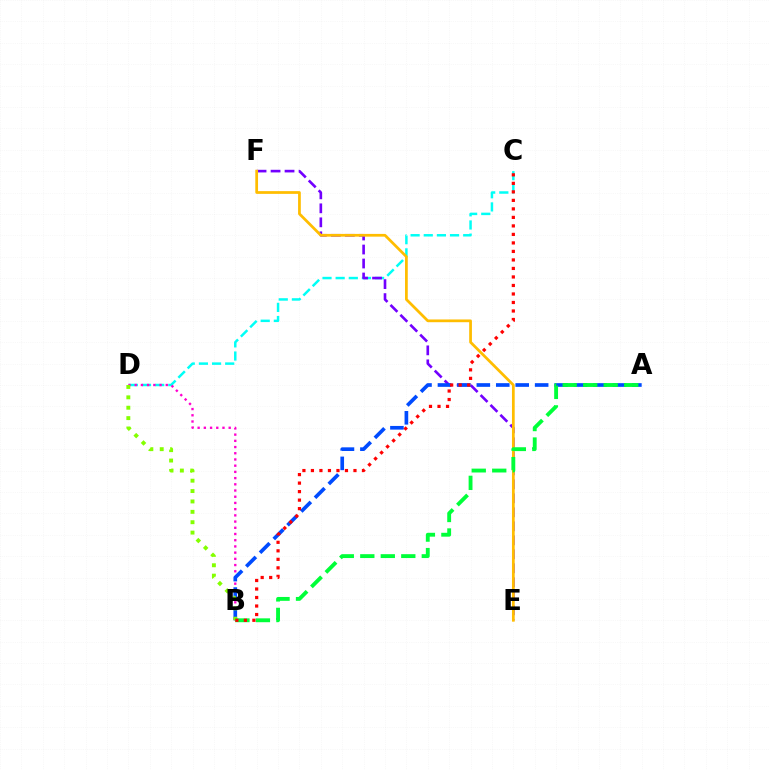{('C', 'D'): [{'color': '#00fff6', 'line_style': 'dashed', 'thickness': 1.79}], ('B', 'D'): [{'color': '#ff00cf', 'line_style': 'dotted', 'thickness': 1.69}, {'color': '#84ff00', 'line_style': 'dotted', 'thickness': 2.82}], ('E', 'F'): [{'color': '#7200ff', 'line_style': 'dashed', 'thickness': 1.9}, {'color': '#ffbd00', 'line_style': 'solid', 'thickness': 1.98}], ('A', 'B'): [{'color': '#004bff', 'line_style': 'dashed', 'thickness': 2.64}, {'color': '#00ff39', 'line_style': 'dashed', 'thickness': 2.78}], ('B', 'C'): [{'color': '#ff0000', 'line_style': 'dotted', 'thickness': 2.31}]}